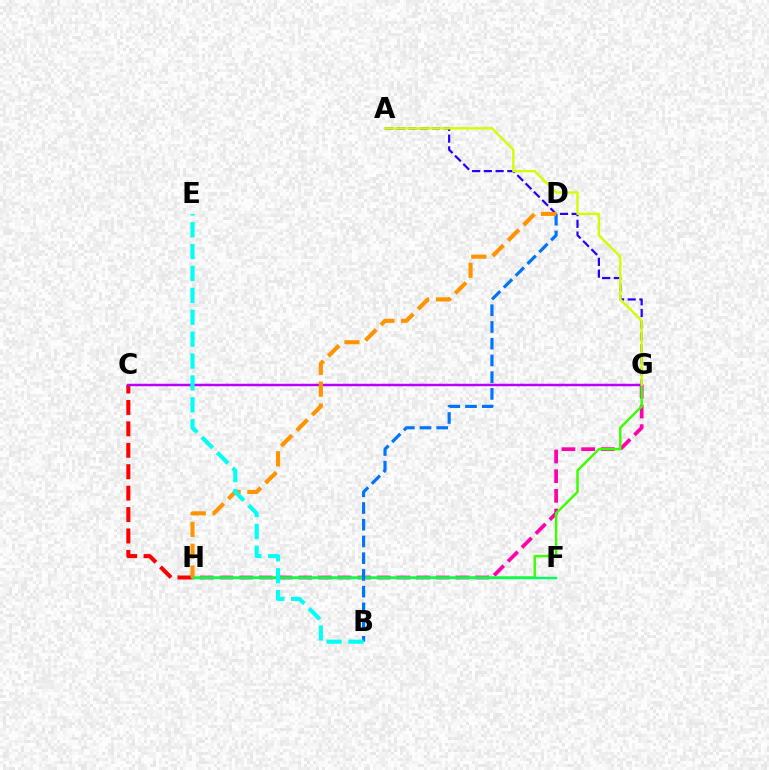{('C', 'H'): [{'color': '#ff0000', 'line_style': 'dashed', 'thickness': 2.91}], ('G', 'H'): [{'color': '#ff00ac', 'line_style': 'dashed', 'thickness': 2.67}, {'color': '#3dff00', 'line_style': 'solid', 'thickness': 1.78}], ('A', 'G'): [{'color': '#2500ff', 'line_style': 'dashed', 'thickness': 1.59}, {'color': '#d1ff00', 'line_style': 'solid', 'thickness': 1.71}], ('F', 'H'): [{'color': '#00ff5c', 'line_style': 'solid', 'thickness': 1.72}], ('C', 'G'): [{'color': '#b900ff', 'line_style': 'solid', 'thickness': 1.79}], ('B', 'D'): [{'color': '#0074ff', 'line_style': 'dashed', 'thickness': 2.27}], ('D', 'H'): [{'color': '#ff9400', 'line_style': 'dashed', 'thickness': 2.97}], ('B', 'E'): [{'color': '#00fff6', 'line_style': 'dashed', 'thickness': 2.97}]}